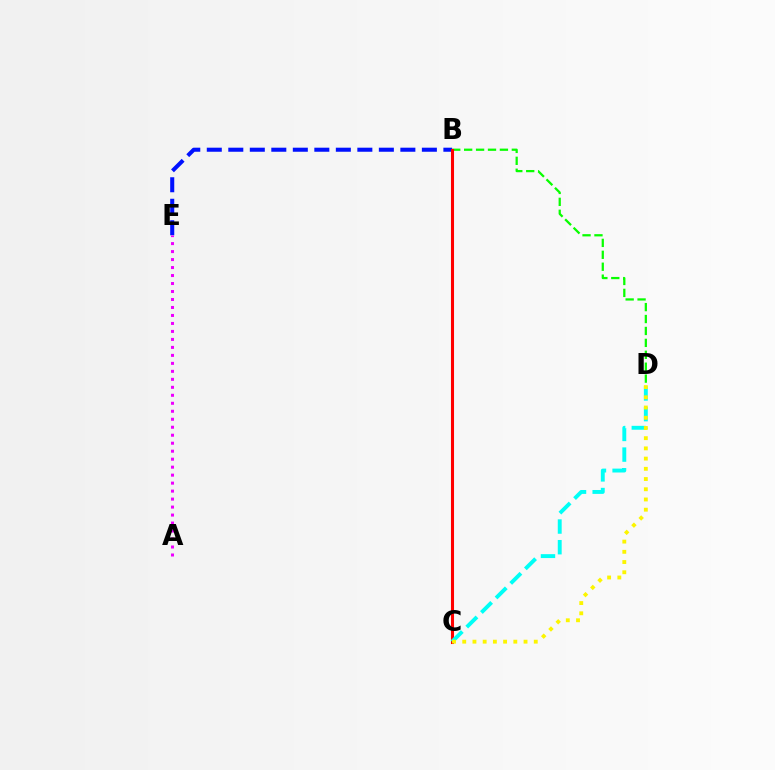{('B', 'D'): [{'color': '#08ff00', 'line_style': 'dashed', 'thickness': 1.62}], ('B', 'E'): [{'color': '#0010ff', 'line_style': 'dashed', 'thickness': 2.92}], ('B', 'C'): [{'color': '#ff0000', 'line_style': 'solid', 'thickness': 2.21}], ('C', 'D'): [{'color': '#00fff6', 'line_style': 'dashed', 'thickness': 2.81}, {'color': '#fcf500', 'line_style': 'dotted', 'thickness': 2.78}], ('A', 'E'): [{'color': '#ee00ff', 'line_style': 'dotted', 'thickness': 2.17}]}